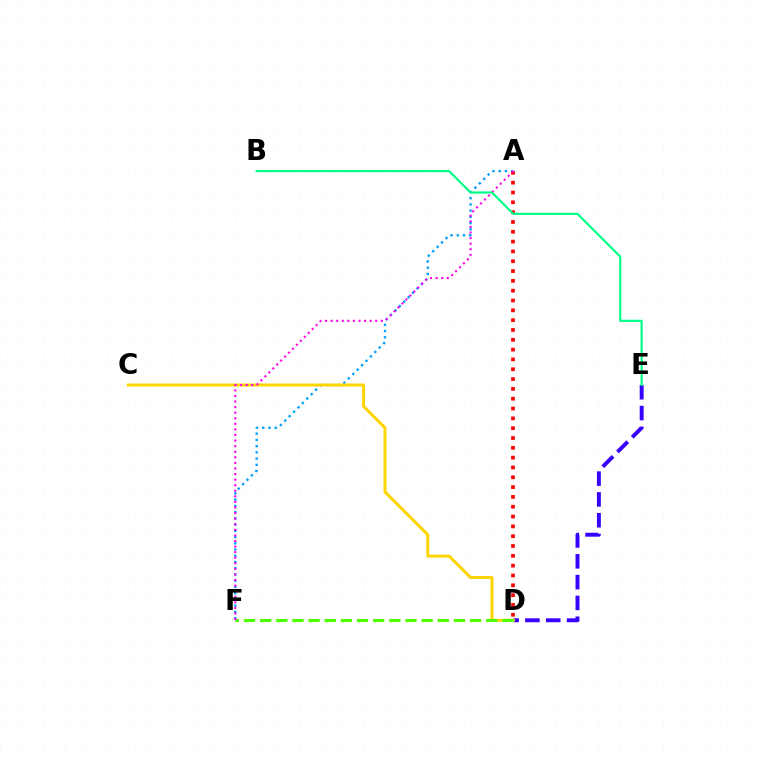{('A', 'F'): [{'color': '#009eff', 'line_style': 'dotted', 'thickness': 1.69}, {'color': '#ff00ed', 'line_style': 'dotted', 'thickness': 1.52}], ('D', 'E'): [{'color': '#3700ff', 'line_style': 'dashed', 'thickness': 2.83}], ('C', 'D'): [{'color': '#ffd500', 'line_style': 'solid', 'thickness': 2.17}], ('A', 'D'): [{'color': '#ff0000', 'line_style': 'dotted', 'thickness': 2.67}], ('D', 'F'): [{'color': '#4fff00', 'line_style': 'dashed', 'thickness': 2.19}], ('B', 'E'): [{'color': '#00ff86', 'line_style': 'solid', 'thickness': 1.57}]}